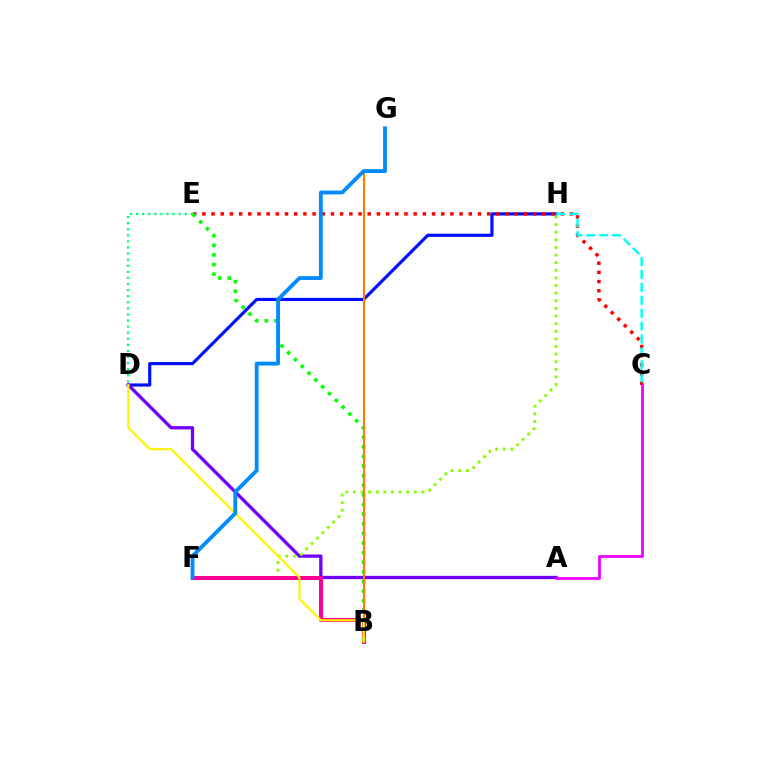{('D', 'H'): [{'color': '#0010ff', 'line_style': 'solid', 'thickness': 2.28}], ('A', 'D'): [{'color': '#7200ff', 'line_style': 'solid', 'thickness': 2.37}], ('D', 'E'): [{'color': '#00ff74', 'line_style': 'dotted', 'thickness': 1.65}], ('F', 'H'): [{'color': '#84ff00', 'line_style': 'dotted', 'thickness': 2.07}], ('B', 'F'): [{'color': '#ff0094', 'line_style': 'solid', 'thickness': 2.91}], ('C', 'E'): [{'color': '#ff0000', 'line_style': 'dotted', 'thickness': 2.5}], ('B', 'E'): [{'color': '#08ff00', 'line_style': 'dotted', 'thickness': 2.61}], ('C', 'H'): [{'color': '#00fff6', 'line_style': 'dashed', 'thickness': 1.75}], ('A', 'C'): [{'color': '#ee00ff', 'line_style': 'solid', 'thickness': 1.99}], ('B', 'G'): [{'color': '#ff7c00', 'line_style': 'solid', 'thickness': 1.53}], ('B', 'D'): [{'color': '#fcf500', 'line_style': 'solid', 'thickness': 1.56}], ('F', 'G'): [{'color': '#008cff', 'line_style': 'solid', 'thickness': 2.76}]}